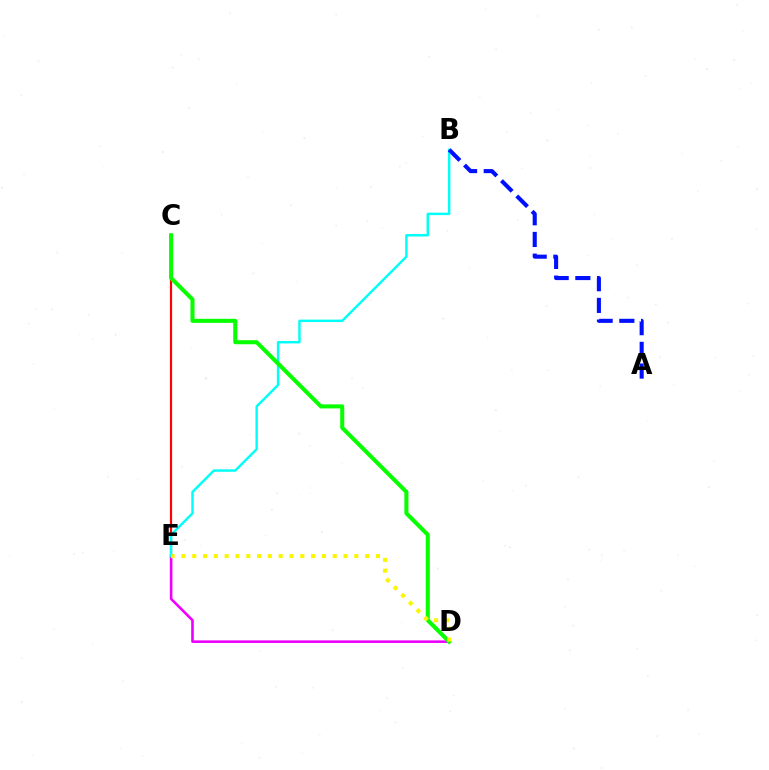{('C', 'E'): [{'color': '#ff0000', 'line_style': 'solid', 'thickness': 1.58}], ('D', 'E'): [{'color': '#ee00ff', 'line_style': 'solid', 'thickness': 1.87}, {'color': '#fcf500', 'line_style': 'dotted', 'thickness': 2.94}], ('B', 'E'): [{'color': '#00fff6', 'line_style': 'solid', 'thickness': 1.75}], ('C', 'D'): [{'color': '#08ff00', 'line_style': 'solid', 'thickness': 2.92}], ('A', 'B'): [{'color': '#0010ff', 'line_style': 'dashed', 'thickness': 2.95}]}